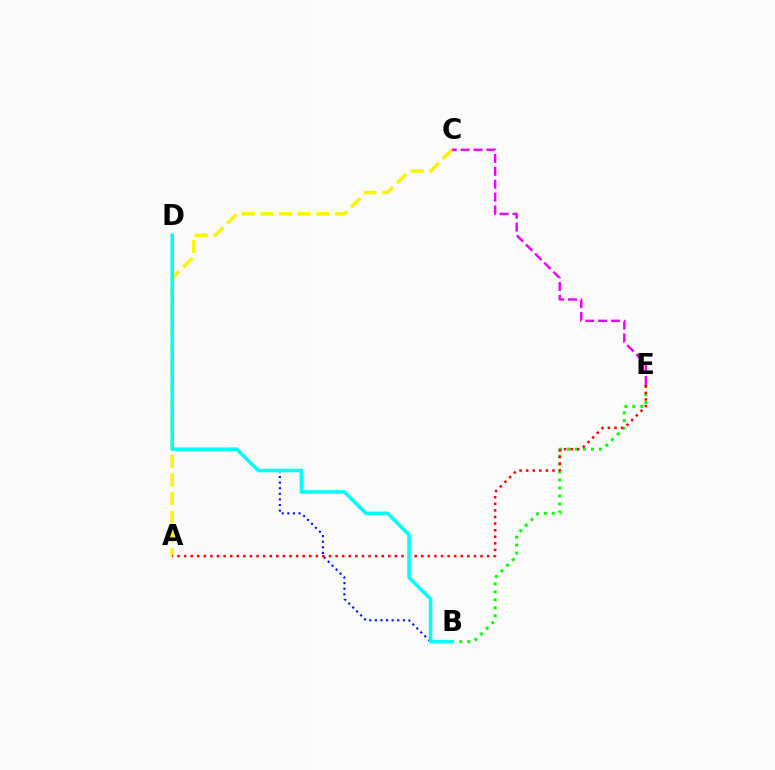{('B', 'E'): [{'color': '#08ff00', 'line_style': 'dotted', 'thickness': 2.16}], ('B', 'D'): [{'color': '#0010ff', 'line_style': 'dotted', 'thickness': 1.52}, {'color': '#00fff6', 'line_style': 'solid', 'thickness': 2.55}], ('A', 'C'): [{'color': '#fcf500', 'line_style': 'dashed', 'thickness': 2.53}], ('A', 'E'): [{'color': '#ff0000', 'line_style': 'dotted', 'thickness': 1.79}], ('C', 'E'): [{'color': '#ee00ff', 'line_style': 'dashed', 'thickness': 1.75}]}